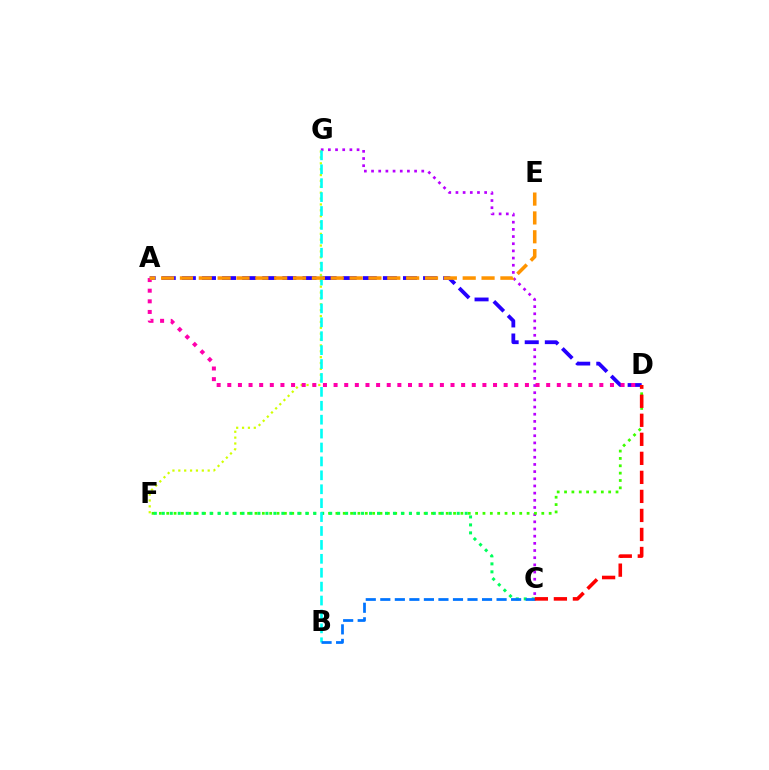{('C', 'G'): [{'color': '#b900ff', 'line_style': 'dotted', 'thickness': 1.95}], ('D', 'F'): [{'color': '#3dff00', 'line_style': 'dotted', 'thickness': 2.0}], ('A', 'D'): [{'color': '#2500ff', 'line_style': 'dashed', 'thickness': 2.73}, {'color': '#ff00ac', 'line_style': 'dotted', 'thickness': 2.89}], ('C', 'F'): [{'color': '#00ff5c', 'line_style': 'dotted', 'thickness': 2.17}], ('F', 'G'): [{'color': '#d1ff00', 'line_style': 'dotted', 'thickness': 1.6}], ('B', 'G'): [{'color': '#00fff6', 'line_style': 'dashed', 'thickness': 1.89}], ('B', 'C'): [{'color': '#0074ff', 'line_style': 'dashed', 'thickness': 1.97}], ('C', 'D'): [{'color': '#ff0000', 'line_style': 'dashed', 'thickness': 2.58}], ('A', 'E'): [{'color': '#ff9400', 'line_style': 'dashed', 'thickness': 2.56}]}